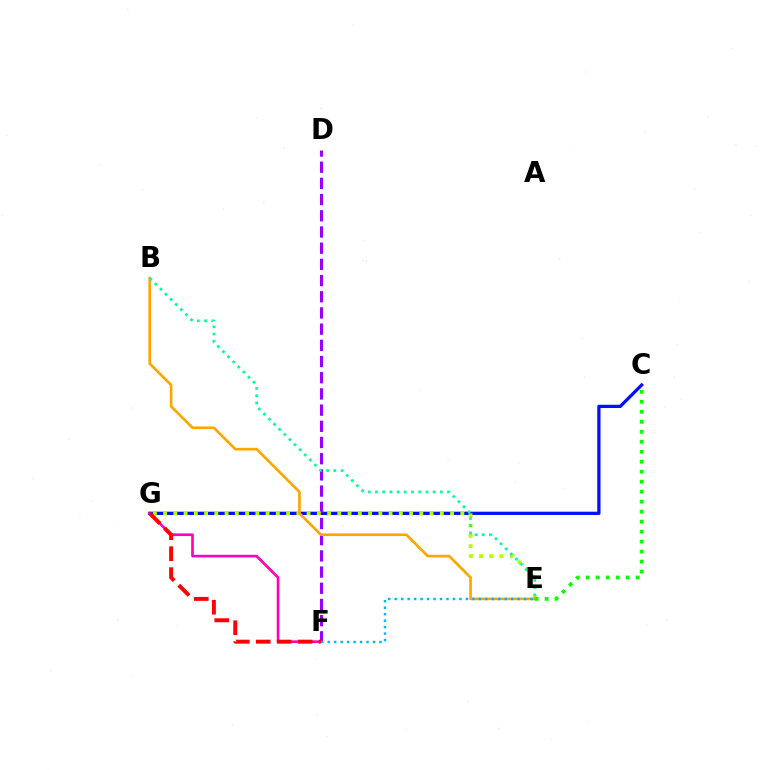{('C', 'G'): [{'color': '#0010ff', 'line_style': 'solid', 'thickness': 2.34}], ('F', 'G'): [{'color': '#ff00bd', 'line_style': 'solid', 'thickness': 1.91}, {'color': '#ff0000', 'line_style': 'dashed', 'thickness': 2.85}], ('D', 'F'): [{'color': '#9b00ff', 'line_style': 'dashed', 'thickness': 2.2}], ('E', 'G'): [{'color': '#b3ff00', 'line_style': 'dotted', 'thickness': 2.78}], ('B', 'E'): [{'color': '#ffa500', 'line_style': 'solid', 'thickness': 1.92}, {'color': '#00ff9d', 'line_style': 'dotted', 'thickness': 1.96}], ('C', 'E'): [{'color': '#08ff00', 'line_style': 'dotted', 'thickness': 2.71}], ('E', 'F'): [{'color': '#00b5ff', 'line_style': 'dotted', 'thickness': 1.76}]}